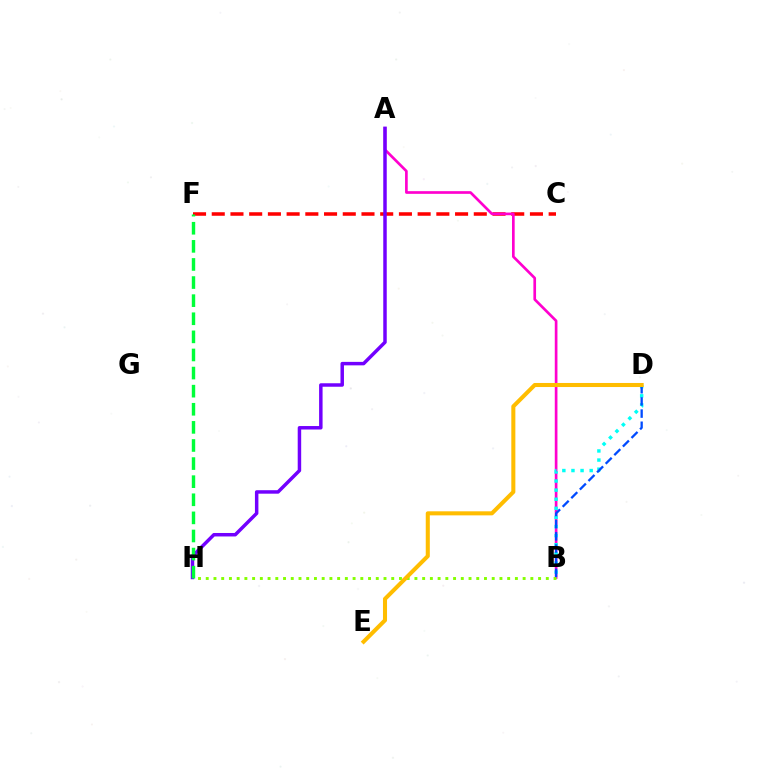{('C', 'F'): [{'color': '#ff0000', 'line_style': 'dashed', 'thickness': 2.54}], ('A', 'B'): [{'color': '#ff00cf', 'line_style': 'solid', 'thickness': 1.93}], ('B', 'H'): [{'color': '#84ff00', 'line_style': 'dotted', 'thickness': 2.1}], ('B', 'D'): [{'color': '#00fff6', 'line_style': 'dotted', 'thickness': 2.47}, {'color': '#004bff', 'line_style': 'dashed', 'thickness': 1.65}], ('D', 'E'): [{'color': '#ffbd00', 'line_style': 'solid', 'thickness': 2.92}], ('A', 'H'): [{'color': '#7200ff', 'line_style': 'solid', 'thickness': 2.5}], ('F', 'H'): [{'color': '#00ff39', 'line_style': 'dashed', 'thickness': 2.46}]}